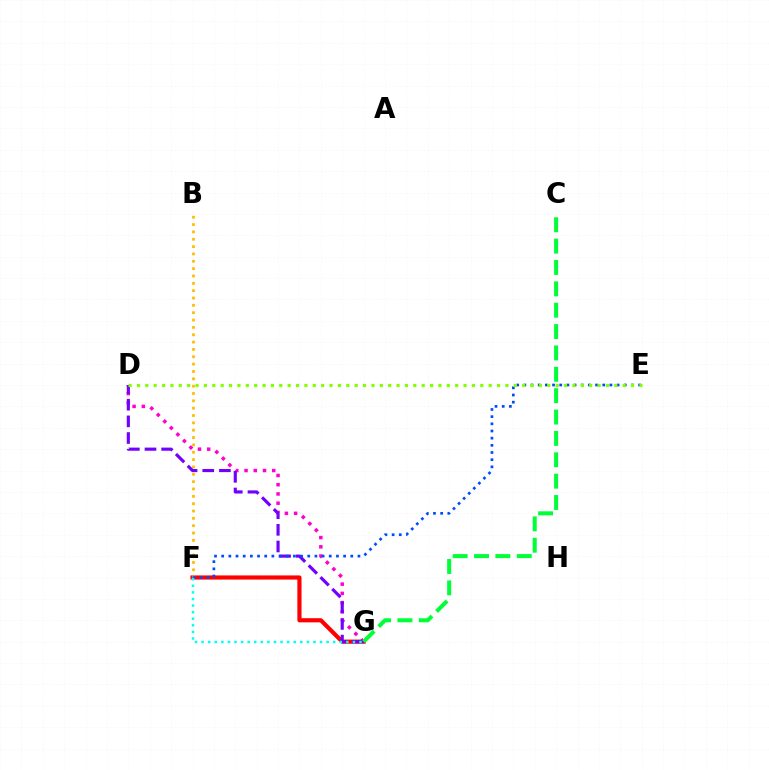{('D', 'G'): [{'color': '#ff00cf', 'line_style': 'dotted', 'thickness': 2.51}, {'color': '#7200ff', 'line_style': 'dashed', 'thickness': 2.26}], ('F', 'G'): [{'color': '#ff0000', 'line_style': 'solid', 'thickness': 2.99}, {'color': '#00fff6', 'line_style': 'dotted', 'thickness': 1.79}], ('B', 'F'): [{'color': '#ffbd00', 'line_style': 'dotted', 'thickness': 2.0}], ('E', 'F'): [{'color': '#004bff', 'line_style': 'dotted', 'thickness': 1.95}], ('D', 'E'): [{'color': '#84ff00', 'line_style': 'dotted', 'thickness': 2.28}], ('C', 'G'): [{'color': '#00ff39', 'line_style': 'dashed', 'thickness': 2.9}]}